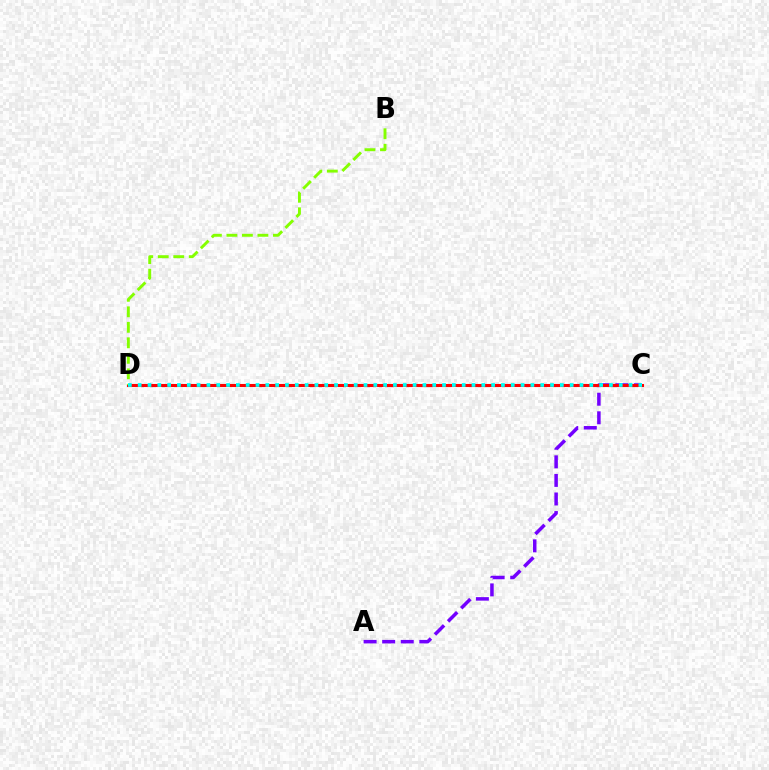{('A', 'C'): [{'color': '#7200ff', 'line_style': 'dashed', 'thickness': 2.52}], ('C', 'D'): [{'color': '#ff0000', 'line_style': 'solid', 'thickness': 2.21}, {'color': '#00fff6', 'line_style': 'dotted', 'thickness': 2.67}], ('B', 'D'): [{'color': '#84ff00', 'line_style': 'dashed', 'thickness': 2.11}]}